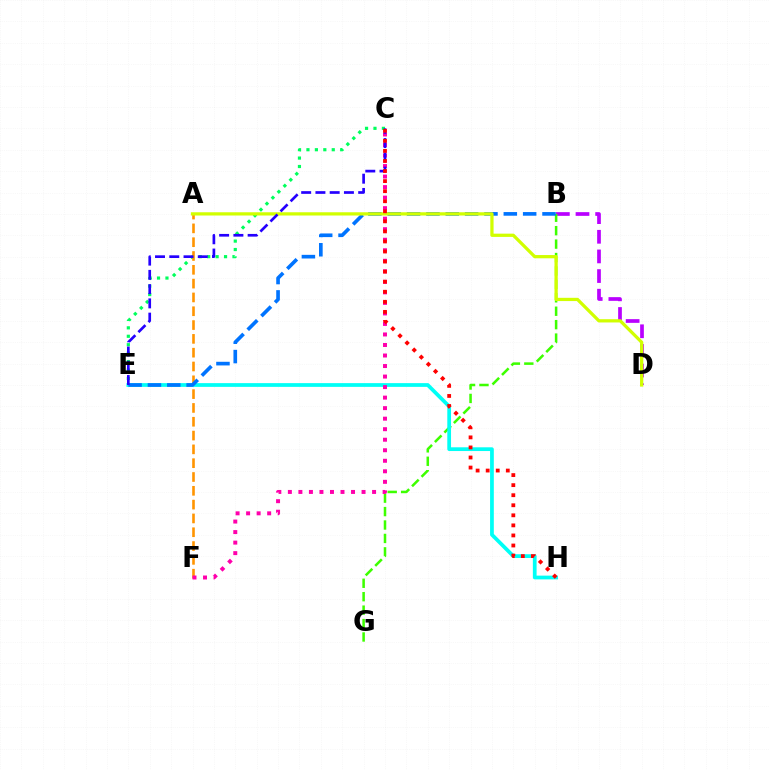{('C', 'E'): [{'color': '#00ff5c', 'line_style': 'dotted', 'thickness': 2.29}, {'color': '#2500ff', 'line_style': 'dashed', 'thickness': 1.94}], ('A', 'F'): [{'color': '#ff9400', 'line_style': 'dashed', 'thickness': 1.88}], ('B', 'D'): [{'color': '#b900ff', 'line_style': 'dashed', 'thickness': 2.67}], ('B', 'G'): [{'color': '#3dff00', 'line_style': 'dashed', 'thickness': 1.82}], ('E', 'H'): [{'color': '#00fff6', 'line_style': 'solid', 'thickness': 2.69}], ('B', 'E'): [{'color': '#0074ff', 'line_style': 'dashed', 'thickness': 2.63}], ('A', 'D'): [{'color': '#d1ff00', 'line_style': 'solid', 'thickness': 2.34}], ('C', 'F'): [{'color': '#ff00ac', 'line_style': 'dotted', 'thickness': 2.86}], ('C', 'H'): [{'color': '#ff0000', 'line_style': 'dotted', 'thickness': 2.73}]}